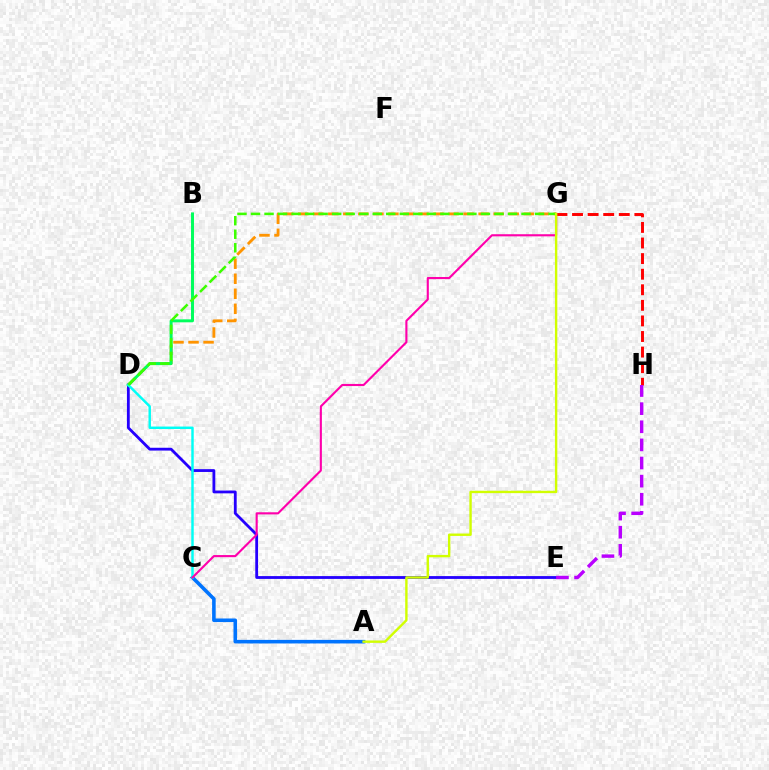{('G', 'H'): [{'color': '#ff0000', 'line_style': 'dashed', 'thickness': 2.12}], ('D', 'E'): [{'color': '#2500ff', 'line_style': 'solid', 'thickness': 2.02}], ('D', 'G'): [{'color': '#ff9400', 'line_style': 'dashed', 'thickness': 2.04}, {'color': '#3dff00', 'line_style': 'dashed', 'thickness': 1.84}], ('B', 'D'): [{'color': '#00ff5c', 'line_style': 'solid', 'thickness': 2.14}], ('A', 'C'): [{'color': '#0074ff', 'line_style': 'solid', 'thickness': 2.57}], ('C', 'D'): [{'color': '#00fff6', 'line_style': 'solid', 'thickness': 1.77}], ('E', 'H'): [{'color': '#b900ff', 'line_style': 'dashed', 'thickness': 2.46}], ('C', 'G'): [{'color': '#ff00ac', 'line_style': 'solid', 'thickness': 1.53}], ('A', 'G'): [{'color': '#d1ff00', 'line_style': 'solid', 'thickness': 1.72}]}